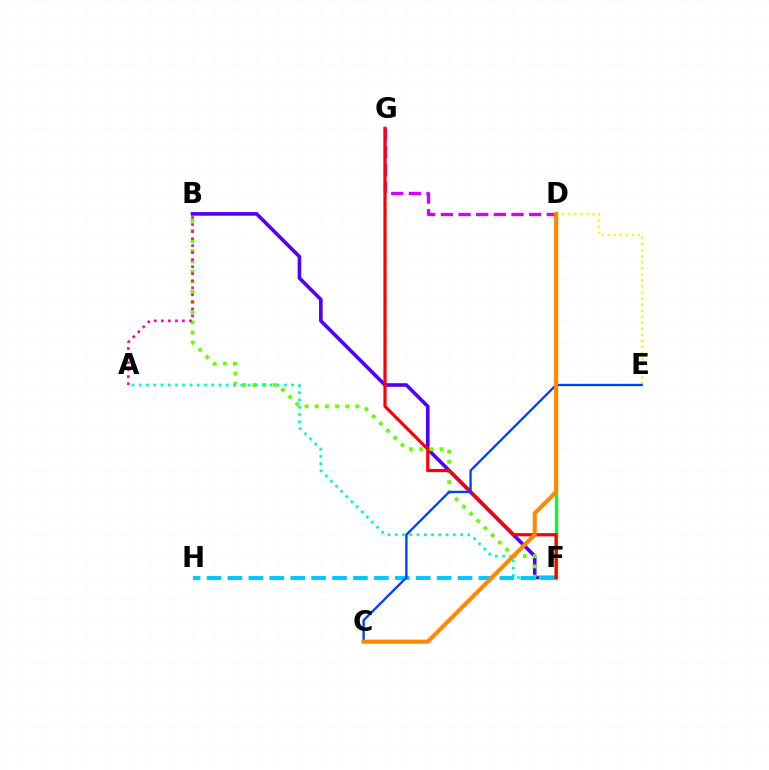{('B', 'F'): [{'color': '#4f00ff', 'line_style': 'solid', 'thickness': 2.61}, {'color': '#66ff00', 'line_style': 'dotted', 'thickness': 2.76}], ('D', 'G'): [{'color': '#d600ff', 'line_style': 'dashed', 'thickness': 2.4}], ('A', 'F'): [{'color': '#00ffaf', 'line_style': 'dotted', 'thickness': 1.97}], ('F', 'H'): [{'color': '#00c7ff', 'line_style': 'dashed', 'thickness': 2.84}], ('A', 'B'): [{'color': '#ff00a0', 'line_style': 'dotted', 'thickness': 1.91}], ('D', 'F'): [{'color': '#00ff27', 'line_style': 'solid', 'thickness': 2.42}], ('D', 'E'): [{'color': '#eeff00', 'line_style': 'dotted', 'thickness': 1.64}], ('F', 'G'): [{'color': '#ff0000', 'line_style': 'solid', 'thickness': 2.32}], ('C', 'E'): [{'color': '#003fff', 'line_style': 'solid', 'thickness': 1.68}], ('C', 'D'): [{'color': '#ff8800', 'line_style': 'solid', 'thickness': 2.97}]}